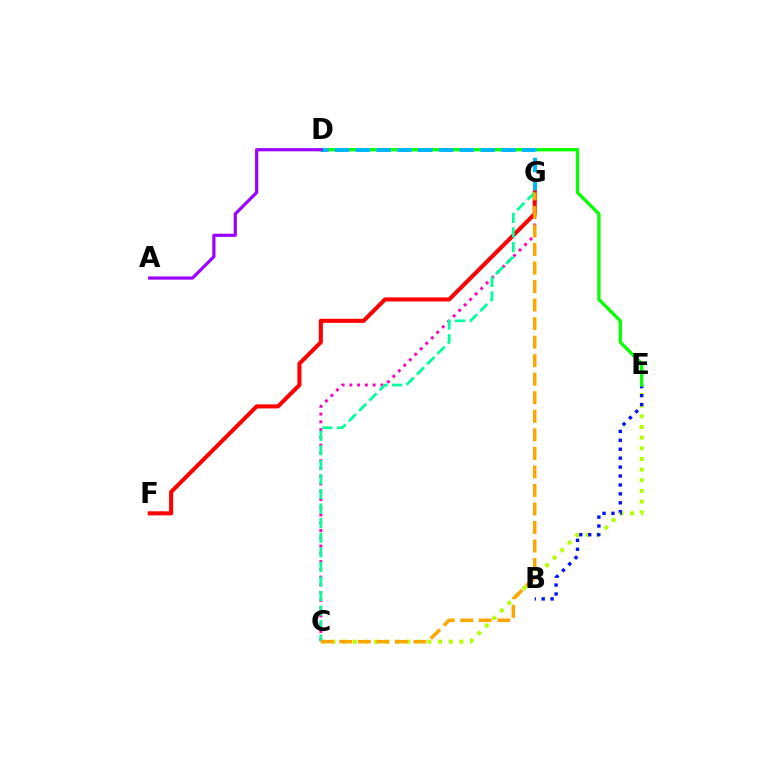{('C', 'E'): [{'color': '#b3ff00', 'line_style': 'dotted', 'thickness': 2.9}], ('B', 'E'): [{'color': '#0010ff', 'line_style': 'dotted', 'thickness': 2.43}], ('D', 'E'): [{'color': '#08ff00', 'line_style': 'solid', 'thickness': 2.38}], ('C', 'G'): [{'color': '#ff00bd', 'line_style': 'dotted', 'thickness': 2.11}, {'color': '#00ff9d', 'line_style': 'dashed', 'thickness': 1.98}, {'color': '#ffa500', 'line_style': 'dashed', 'thickness': 2.52}], ('D', 'G'): [{'color': '#00b5ff', 'line_style': 'dashed', 'thickness': 2.82}], ('A', 'D'): [{'color': '#9b00ff', 'line_style': 'solid', 'thickness': 2.3}], ('F', 'G'): [{'color': '#ff0000', 'line_style': 'solid', 'thickness': 2.93}]}